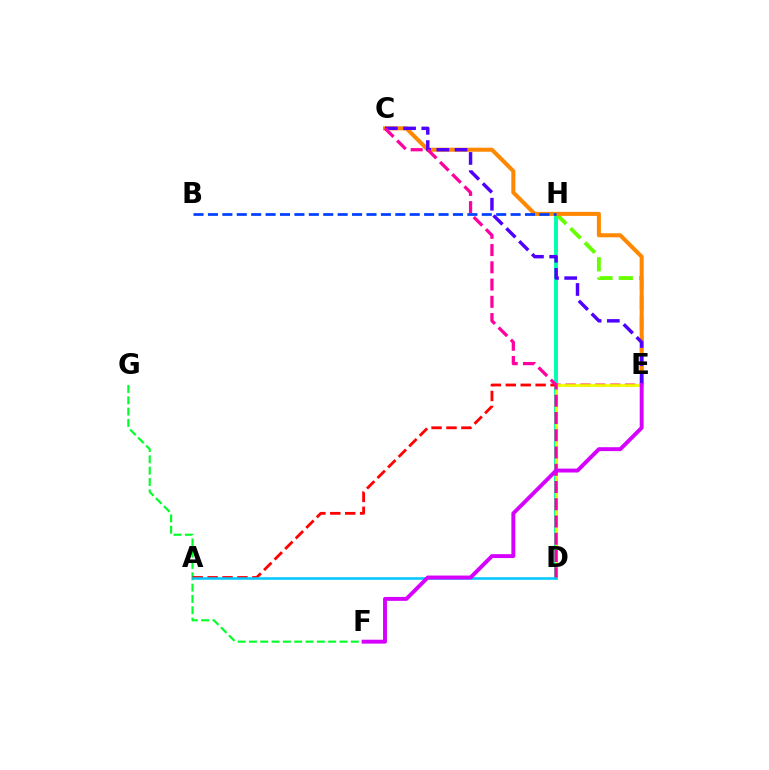{('D', 'H'): [{'color': '#00ffaf', 'line_style': 'solid', 'thickness': 2.83}], ('F', 'G'): [{'color': '#00ff27', 'line_style': 'dashed', 'thickness': 1.54}], ('E', 'H'): [{'color': '#66ff00', 'line_style': 'dashed', 'thickness': 2.76}], ('C', 'E'): [{'color': '#ff8800', 'line_style': 'solid', 'thickness': 2.9}, {'color': '#4f00ff', 'line_style': 'dashed', 'thickness': 2.47}], ('A', 'E'): [{'color': '#ff0000', 'line_style': 'dashed', 'thickness': 2.03}], ('D', 'E'): [{'color': '#eeff00', 'line_style': 'solid', 'thickness': 1.94}], ('A', 'D'): [{'color': '#00c7ff', 'line_style': 'solid', 'thickness': 1.82}], ('C', 'D'): [{'color': '#ff00a0', 'line_style': 'dashed', 'thickness': 2.34}], ('B', 'H'): [{'color': '#003fff', 'line_style': 'dashed', 'thickness': 1.96}], ('E', 'F'): [{'color': '#d600ff', 'line_style': 'solid', 'thickness': 2.82}]}